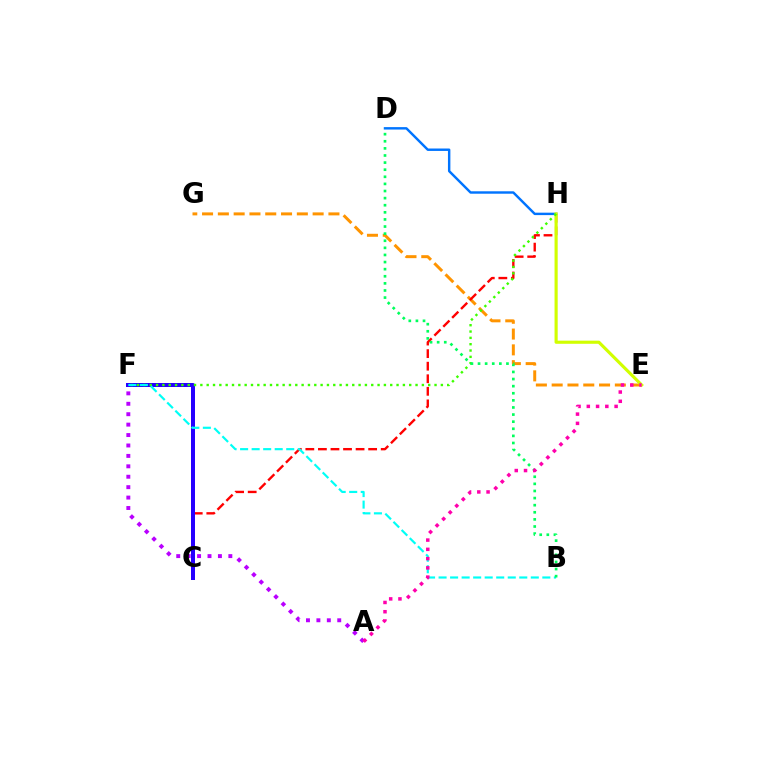{('D', 'H'): [{'color': '#0074ff', 'line_style': 'solid', 'thickness': 1.75}], ('E', 'G'): [{'color': '#ff9400', 'line_style': 'dashed', 'thickness': 2.15}], ('C', 'H'): [{'color': '#ff0000', 'line_style': 'dashed', 'thickness': 1.71}], ('E', 'H'): [{'color': '#d1ff00', 'line_style': 'solid', 'thickness': 2.26}], ('C', 'F'): [{'color': '#2500ff', 'line_style': 'solid', 'thickness': 2.88}], ('F', 'H'): [{'color': '#3dff00', 'line_style': 'dotted', 'thickness': 1.72}], ('B', 'F'): [{'color': '#00fff6', 'line_style': 'dashed', 'thickness': 1.57}], ('B', 'D'): [{'color': '#00ff5c', 'line_style': 'dotted', 'thickness': 1.93}], ('A', 'F'): [{'color': '#b900ff', 'line_style': 'dotted', 'thickness': 2.83}], ('A', 'E'): [{'color': '#ff00ac', 'line_style': 'dotted', 'thickness': 2.52}]}